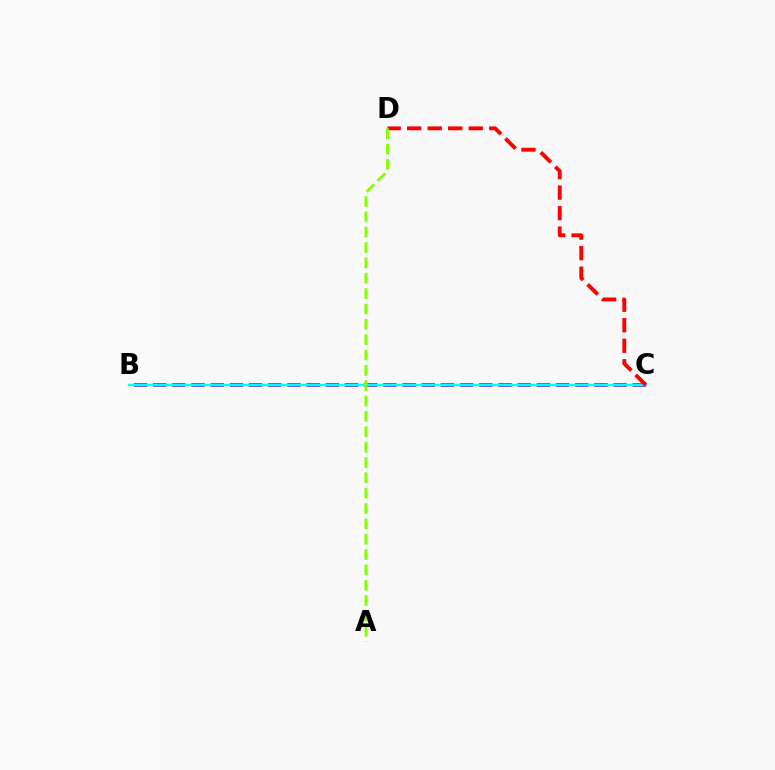{('B', 'C'): [{'color': '#7200ff', 'line_style': 'dashed', 'thickness': 2.61}, {'color': '#00fff6', 'line_style': 'solid', 'thickness': 1.74}], ('C', 'D'): [{'color': '#ff0000', 'line_style': 'dashed', 'thickness': 2.79}], ('A', 'D'): [{'color': '#84ff00', 'line_style': 'dashed', 'thickness': 2.09}]}